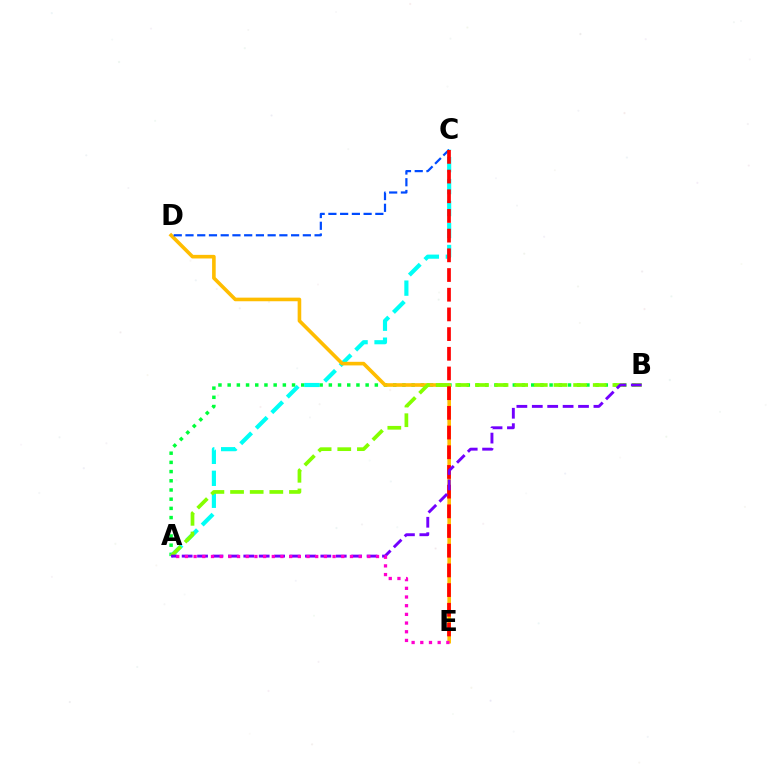{('A', 'B'): [{'color': '#00ff39', 'line_style': 'dotted', 'thickness': 2.5}, {'color': '#84ff00', 'line_style': 'dashed', 'thickness': 2.67}, {'color': '#7200ff', 'line_style': 'dashed', 'thickness': 2.09}], ('A', 'C'): [{'color': '#00fff6', 'line_style': 'dashed', 'thickness': 2.98}], ('D', 'E'): [{'color': '#ffbd00', 'line_style': 'solid', 'thickness': 2.6}], ('C', 'D'): [{'color': '#004bff', 'line_style': 'dashed', 'thickness': 1.59}], ('C', 'E'): [{'color': '#ff0000', 'line_style': 'dashed', 'thickness': 2.68}], ('A', 'E'): [{'color': '#ff00cf', 'line_style': 'dotted', 'thickness': 2.36}]}